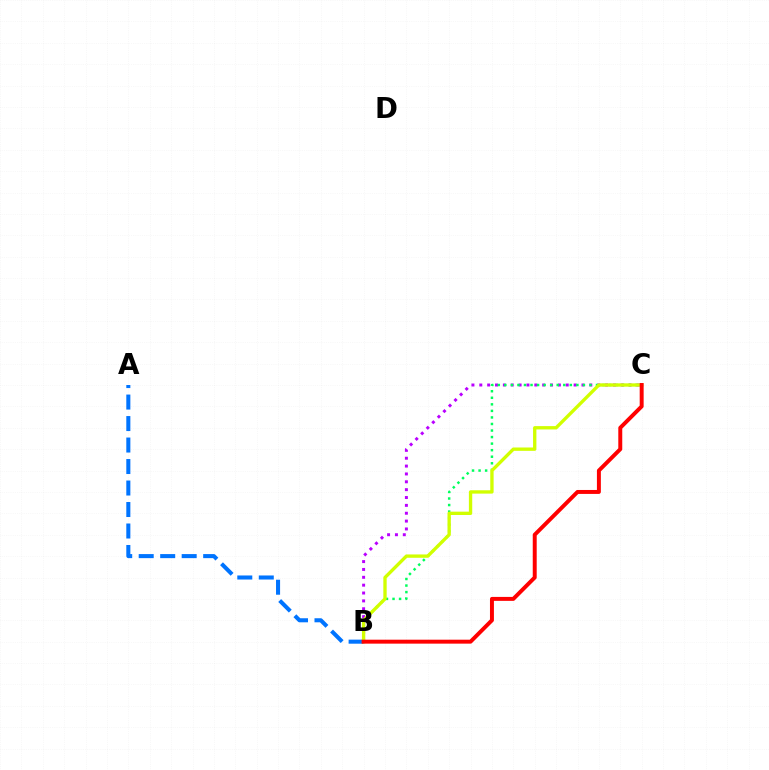{('B', 'C'): [{'color': '#b900ff', 'line_style': 'dotted', 'thickness': 2.14}, {'color': '#00ff5c', 'line_style': 'dotted', 'thickness': 1.78}, {'color': '#d1ff00', 'line_style': 'solid', 'thickness': 2.41}, {'color': '#ff0000', 'line_style': 'solid', 'thickness': 2.84}], ('A', 'B'): [{'color': '#0074ff', 'line_style': 'dashed', 'thickness': 2.92}]}